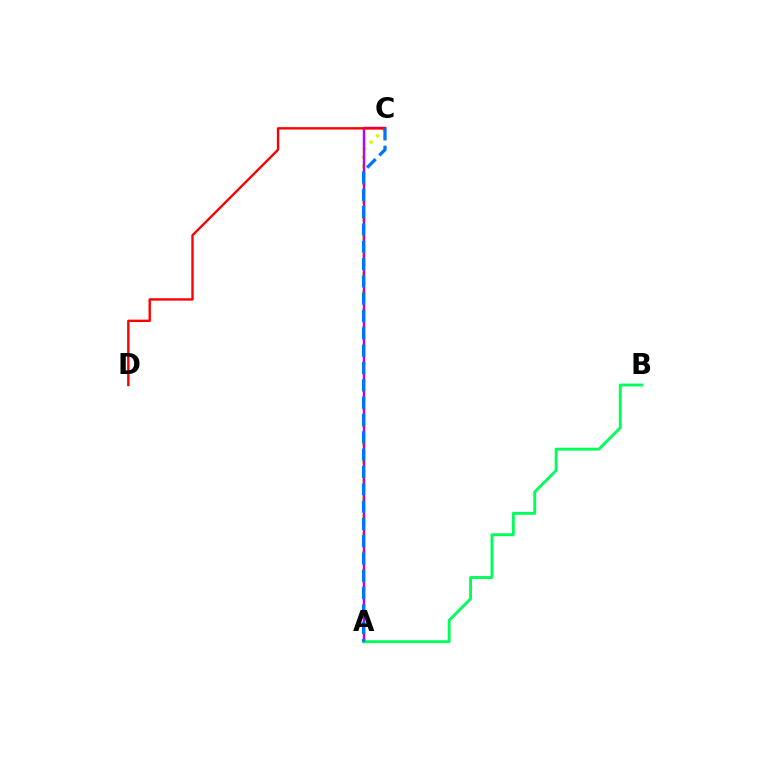{('A', 'C'): [{'color': '#d1ff00', 'line_style': 'dotted', 'thickness': 2.44}, {'color': '#b900ff', 'line_style': 'solid', 'thickness': 1.76}, {'color': '#0074ff', 'line_style': 'dashed', 'thickness': 2.35}], ('C', 'D'): [{'color': '#ff0000', 'line_style': 'solid', 'thickness': 1.72}], ('A', 'B'): [{'color': '#00ff5c', 'line_style': 'solid', 'thickness': 2.07}]}